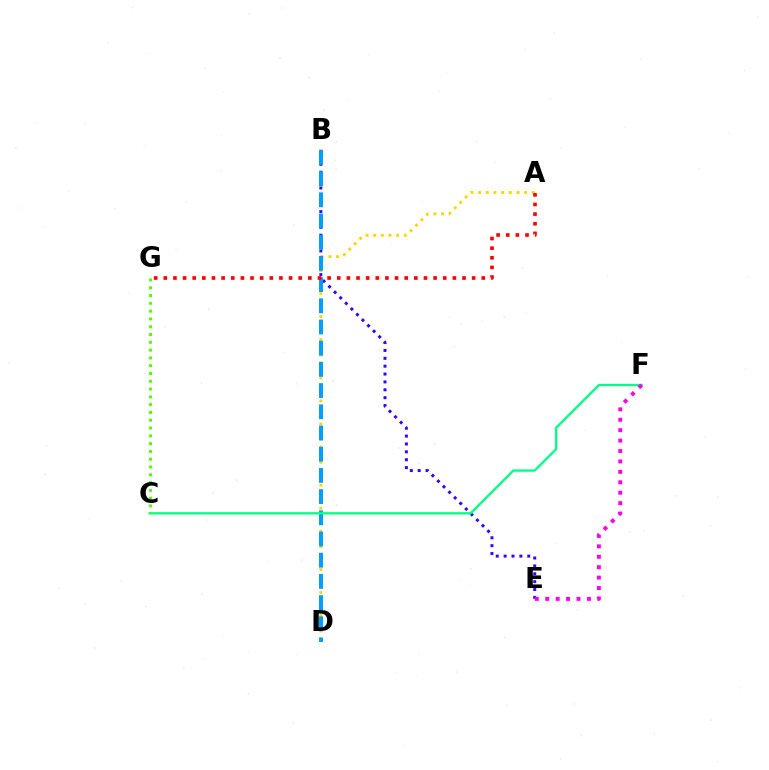{('A', 'D'): [{'color': '#ffd500', 'line_style': 'dotted', 'thickness': 2.08}], ('B', 'E'): [{'color': '#3700ff', 'line_style': 'dotted', 'thickness': 2.14}], ('B', 'D'): [{'color': '#009eff', 'line_style': 'dashed', 'thickness': 2.88}], ('A', 'G'): [{'color': '#ff0000', 'line_style': 'dotted', 'thickness': 2.62}], ('C', 'F'): [{'color': '#00ff86', 'line_style': 'solid', 'thickness': 1.68}], ('C', 'G'): [{'color': '#4fff00', 'line_style': 'dotted', 'thickness': 2.12}], ('E', 'F'): [{'color': '#ff00ed', 'line_style': 'dotted', 'thickness': 2.83}]}